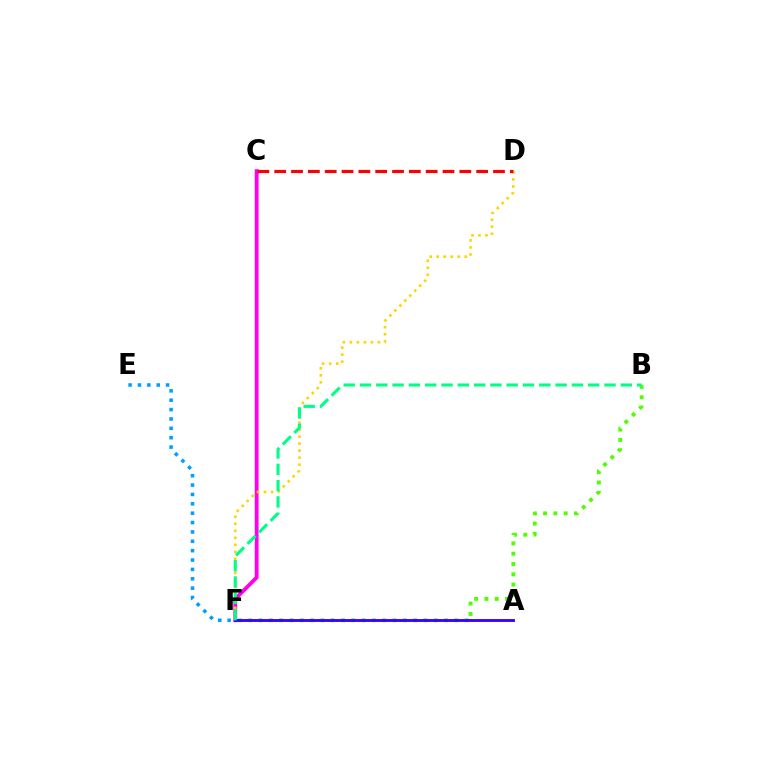{('C', 'F'): [{'color': '#ff00ed', 'line_style': 'solid', 'thickness': 2.75}], ('B', 'F'): [{'color': '#4fff00', 'line_style': 'dotted', 'thickness': 2.8}, {'color': '#00ff86', 'line_style': 'dashed', 'thickness': 2.21}], ('E', 'F'): [{'color': '#009eff', 'line_style': 'dotted', 'thickness': 2.55}], ('D', 'F'): [{'color': '#ffd500', 'line_style': 'dotted', 'thickness': 1.91}], ('A', 'F'): [{'color': '#3700ff', 'line_style': 'solid', 'thickness': 2.06}], ('C', 'D'): [{'color': '#ff0000', 'line_style': 'dashed', 'thickness': 2.29}]}